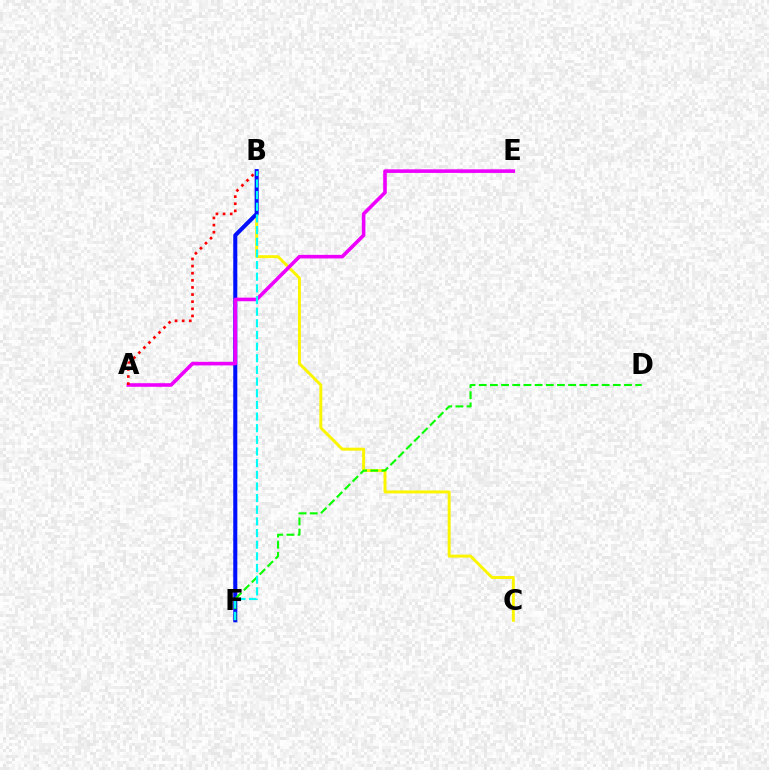{('B', 'C'): [{'color': '#fcf500', 'line_style': 'solid', 'thickness': 2.12}], ('B', 'F'): [{'color': '#0010ff', 'line_style': 'solid', 'thickness': 2.92}, {'color': '#00fff6', 'line_style': 'dashed', 'thickness': 1.58}], ('D', 'F'): [{'color': '#08ff00', 'line_style': 'dashed', 'thickness': 1.52}], ('A', 'E'): [{'color': '#ee00ff', 'line_style': 'solid', 'thickness': 2.59}], ('A', 'B'): [{'color': '#ff0000', 'line_style': 'dotted', 'thickness': 1.93}]}